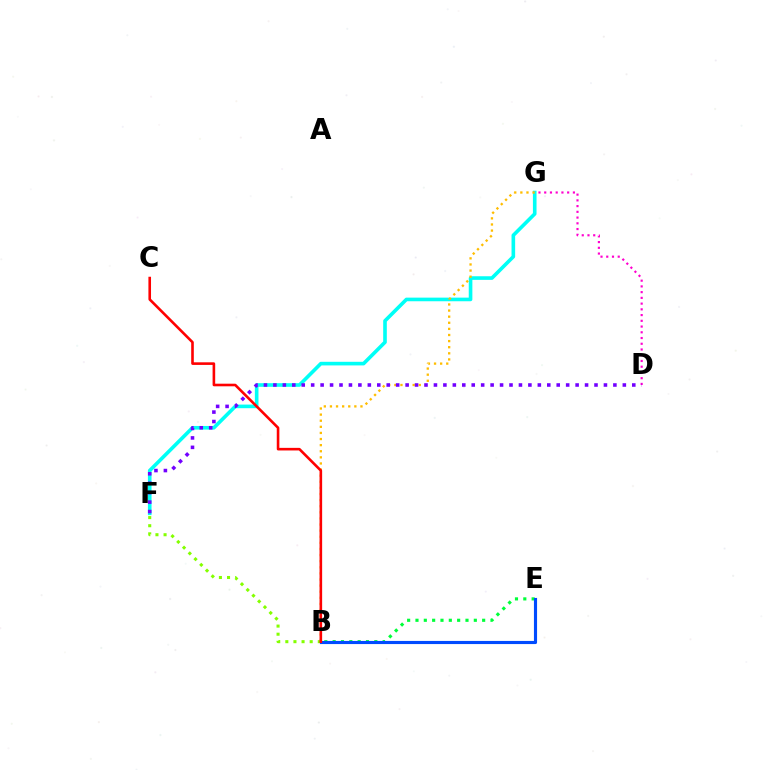{('B', 'F'): [{'color': '#84ff00', 'line_style': 'dotted', 'thickness': 2.21}], ('B', 'E'): [{'color': '#00ff39', 'line_style': 'dotted', 'thickness': 2.26}, {'color': '#004bff', 'line_style': 'solid', 'thickness': 2.25}], ('F', 'G'): [{'color': '#00fff6', 'line_style': 'solid', 'thickness': 2.61}], ('D', 'G'): [{'color': '#ff00cf', 'line_style': 'dotted', 'thickness': 1.56}], ('B', 'G'): [{'color': '#ffbd00', 'line_style': 'dotted', 'thickness': 1.66}], ('B', 'C'): [{'color': '#ff0000', 'line_style': 'solid', 'thickness': 1.88}], ('D', 'F'): [{'color': '#7200ff', 'line_style': 'dotted', 'thickness': 2.57}]}